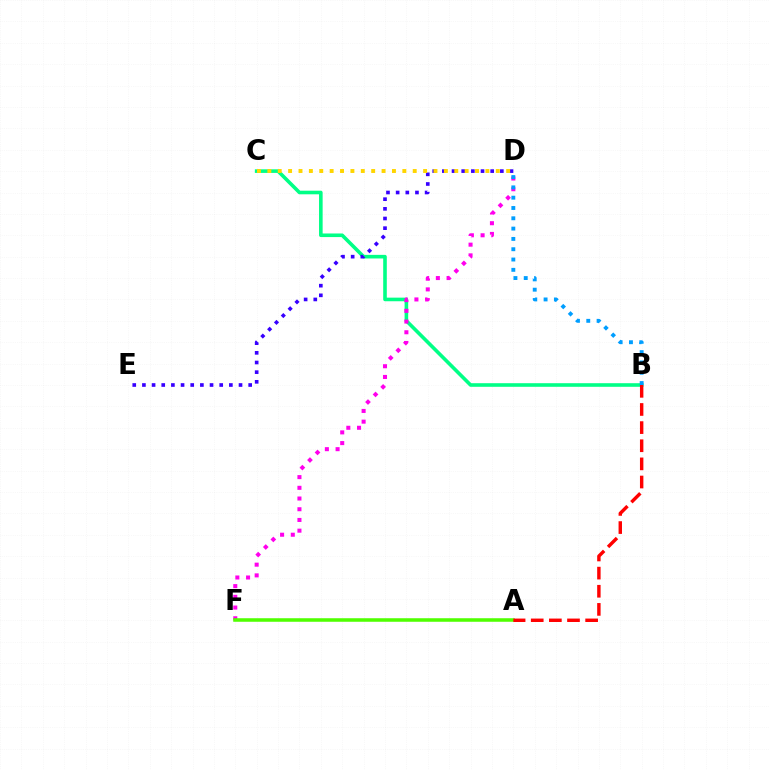{('B', 'C'): [{'color': '#00ff86', 'line_style': 'solid', 'thickness': 2.59}], ('D', 'E'): [{'color': '#3700ff', 'line_style': 'dotted', 'thickness': 2.62}], ('D', 'F'): [{'color': '#ff00ed', 'line_style': 'dotted', 'thickness': 2.91}], ('C', 'D'): [{'color': '#ffd500', 'line_style': 'dotted', 'thickness': 2.82}], ('A', 'F'): [{'color': '#4fff00', 'line_style': 'solid', 'thickness': 2.55}], ('A', 'B'): [{'color': '#ff0000', 'line_style': 'dashed', 'thickness': 2.46}], ('B', 'D'): [{'color': '#009eff', 'line_style': 'dotted', 'thickness': 2.8}]}